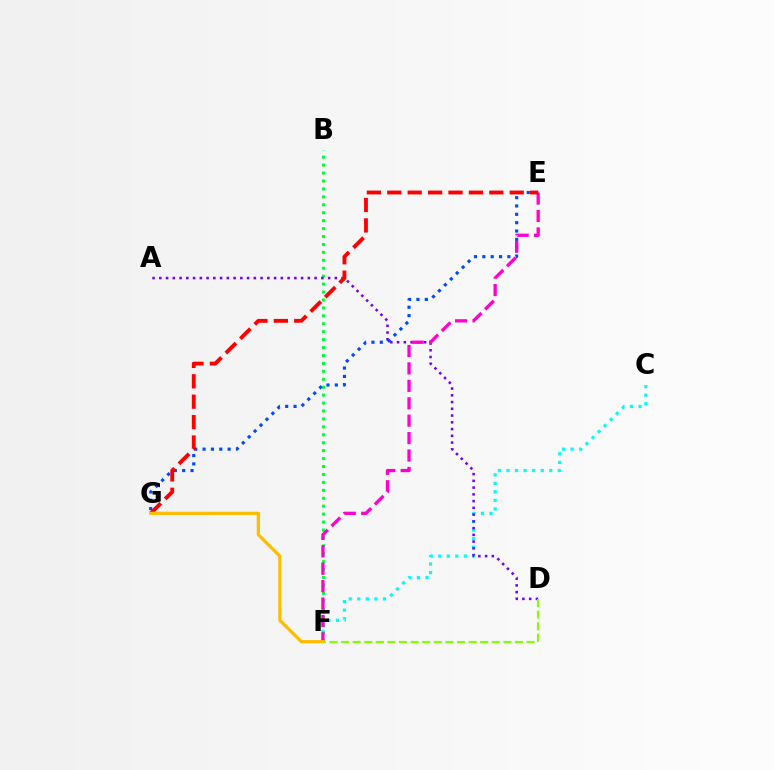{('C', 'F'): [{'color': '#00fff6', 'line_style': 'dotted', 'thickness': 2.32}], ('B', 'F'): [{'color': '#00ff39', 'line_style': 'dotted', 'thickness': 2.15}], ('A', 'D'): [{'color': '#7200ff', 'line_style': 'dotted', 'thickness': 1.83}], ('E', 'G'): [{'color': '#004bff', 'line_style': 'dotted', 'thickness': 2.27}, {'color': '#ff0000', 'line_style': 'dashed', 'thickness': 2.77}], ('E', 'F'): [{'color': '#ff00cf', 'line_style': 'dashed', 'thickness': 2.37}], ('F', 'G'): [{'color': '#ffbd00', 'line_style': 'solid', 'thickness': 2.32}], ('D', 'F'): [{'color': '#84ff00', 'line_style': 'dashed', 'thickness': 1.58}]}